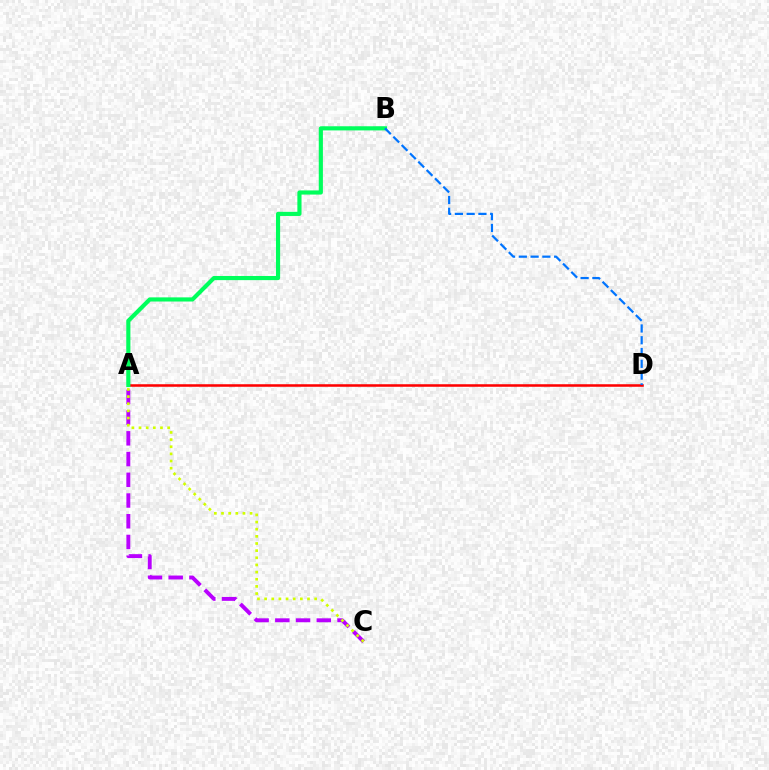{('A', 'D'): [{'color': '#ff0000', 'line_style': 'solid', 'thickness': 1.83}], ('A', 'C'): [{'color': '#b900ff', 'line_style': 'dashed', 'thickness': 2.82}, {'color': '#d1ff00', 'line_style': 'dotted', 'thickness': 1.94}], ('A', 'B'): [{'color': '#00ff5c', 'line_style': 'solid', 'thickness': 2.99}], ('B', 'D'): [{'color': '#0074ff', 'line_style': 'dashed', 'thickness': 1.6}]}